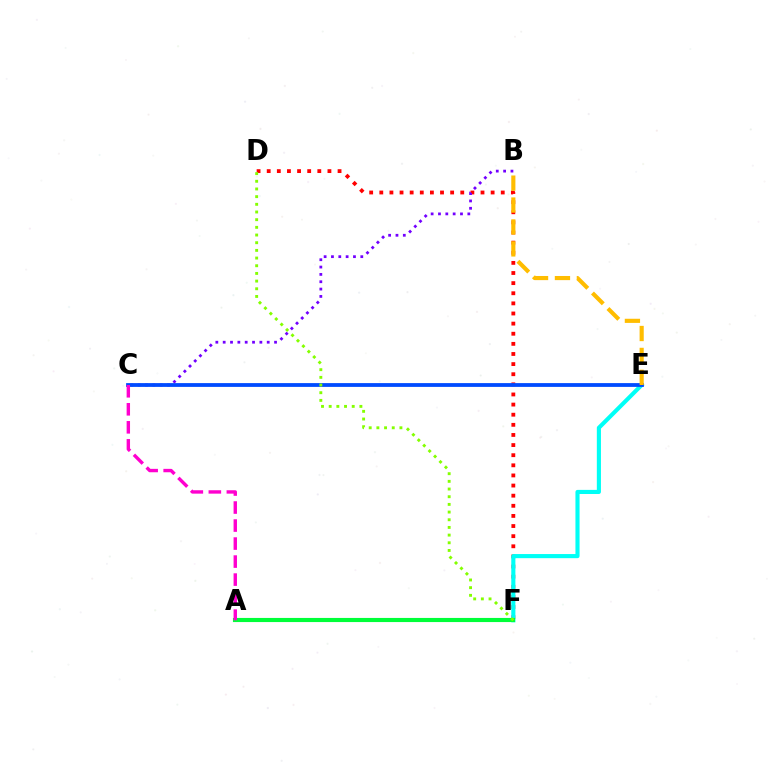{('D', 'F'): [{'color': '#ff0000', 'line_style': 'dotted', 'thickness': 2.75}, {'color': '#84ff00', 'line_style': 'dotted', 'thickness': 2.09}], ('E', 'F'): [{'color': '#00fff6', 'line_style': 'solid', 'thickness': 2.97}], ('B', 'C'): [{'color': '#7200ff', 'line_style': 'dotted', 'thickness': 1.99}], ('A', 'F'): [{'color': '#00ff39', 'line_style': 'solid', 'thickness': 2.97}], ('C', 'E'): [{'color': '#004bff', 'line_style': 'solid', 'thickness': 2.73}], ('B', 'E'): [{'color': '#ffbd00', 'line_style': 'dashed', 'thickness': 2.98}], ('A', 'C'): [{'color': '#ff00cf', 'line_style': 'dashed', 'thickness': 2.45}]}